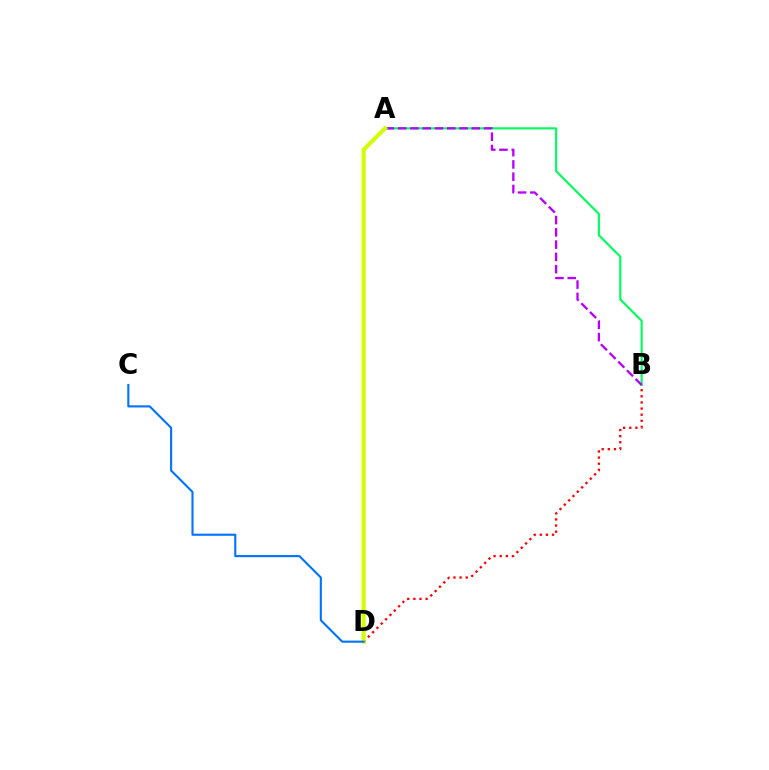{('B', 'D'): [{'color': '#ff0000', 'line_style': 'dotted', 'thickness': 1.66}], ('A', 'B'): [{'color': '#00ff5c', 'line_style': 'solid', 'thickness': 1.54}, {'color': '#b900ff', 'line_style': 'dashed', 'thickness': 1.67}], ('A', 'D'): [{'color': '#d1ff00', 'line_style': 'solid', 'thickness': 2.92}], ('C', 'D'): [{'color': '#0074ff', 'line_style': 'solid', 'thickness': 1.52}]}